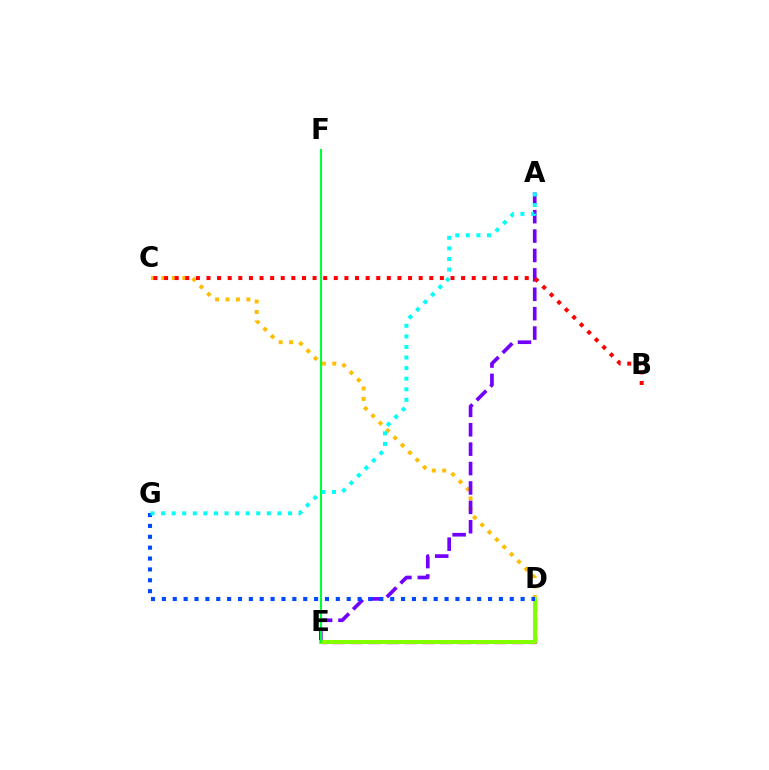{('C', 'D'): [{'color': '#ffbd00', 'line_style': 'dotted', 'thickness': 2.83}], ('A', 'E'): [{'color': '#7200ff', 'line_style': 'dashed', 'thickness': 2.64}], ('D', 'E'): [{'color': '#ff00cf', 'line_style': 'dashed', 'thickness': 2.44}, {'color': '#84ff00', 'line_style': 'solid', 'thickness': 2.89}], ('B', 'C'): [{'color': '#ff0000', 'line_style': 'dotted', 'thickness': 2.88}], ('D', 'G'): [{'color': '#004bff', 'line_style': 'dotted', 'thickness': 2.95}], ('E', 'F'): [{'color': '#00ff39', 'line_style': 'solid', 'thickness': 1.53}], ('A', 'G'): [{'color': '#00fff6', 'line_style': 'dotted', 'thickness': 2.87}]}